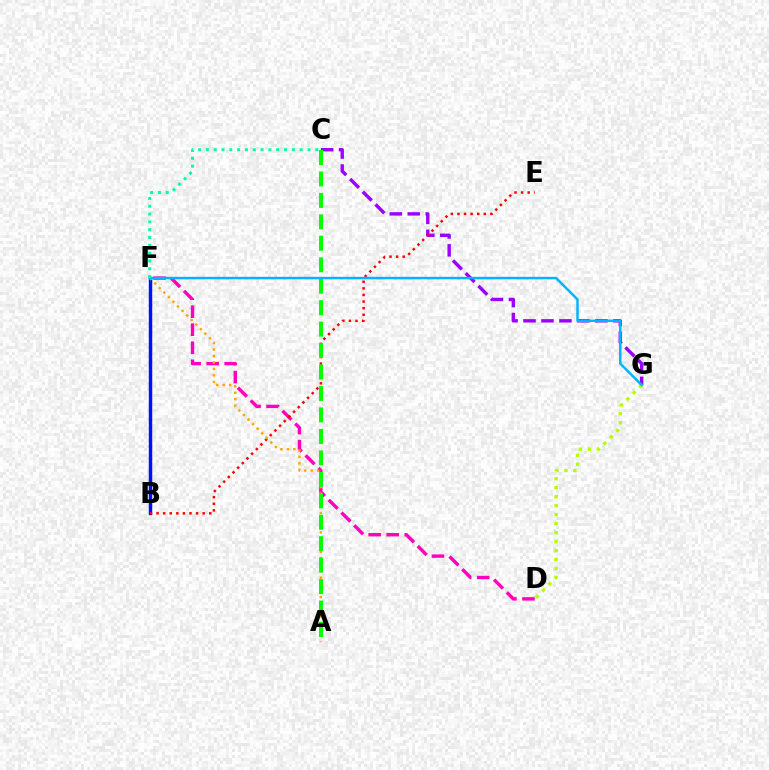{('C', 'G'): [{'color': '#9b00ff', 'line_style': 'dashed', 'thickness': 2.44}], ('D', 'F'): [{'color': '#ff00bd', 'line_style': 'dashed', 'thickness': 2.45}], ('B', 'F'): [{'color': '#0010ff', 'line_style': 'solid', 'thickness': 2.48}], ('B', 'E'): [{'color': '#ff0000', 'line_style': 'dotted', 'thickness': 1.79}], ('D', 'G'): [{'color': '#b3ff00', 'line_style': 'dotted', 'thickness': 2.44}], ('A', 'F'): [{'color': '#ffa500', 'line_style': 'dotted', 'thickness': 1.75}], ('A', 'C'): [{'color': '#08ff00', 'line_style': 'dashed', 'thickness': 2.91}], ('F', 'G'): [{'color': '#00b5ff', 'line_style': 'solid', 'thickness': 1.8}], ('C', 'F'): [{'color': '#00ff9d', 'line_style': 'dotted', 'thickness': 2.12}]}